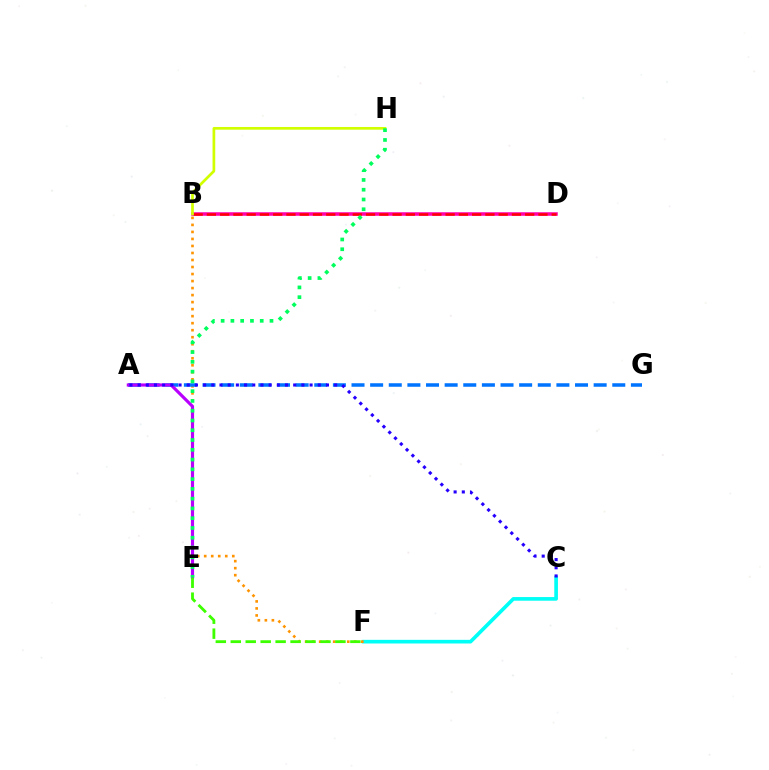{('C', 'F'): [{'color': '#00fff6', 'line_style': 'solid', 'thickness': 2.63}], ('B', 'F'): [{'color': '#ff9400', 'line_style': 'dotted', 'thickness': 1.91}], ('B', 'D'): [{'color': '#ff00ac', 'line_style': 'solid', 'thickness': 2.54}, {'color': '#ff0000', 'line_style': 'dashed', 'thickness': 1.8}], ('B', 'H'): [{'color': '#d1ff00', 'line_style': 'solid', 'thickness': 1.96}], ('A', 'G'): [{'color': '#0074ff', 'line_style': 'dashed', 'thickness': 2.53}], ('A', 'E'): [{'color': '#b900ff', 'line_style': 'solid', 'thickness': 2.27}], ('E', 'F'): [{'color': '#3dff00', 'line_style': 'dashed', 'thickness': 2.03}], ('E', 'H'): [{'color': '#00ff5c', 'line_style': 'dotted', 'thickness': 2.65}], ('A', 'C'): [{'color': '#2500ff', 'line_style': 'dotted', 'thickness': 2.22}]}